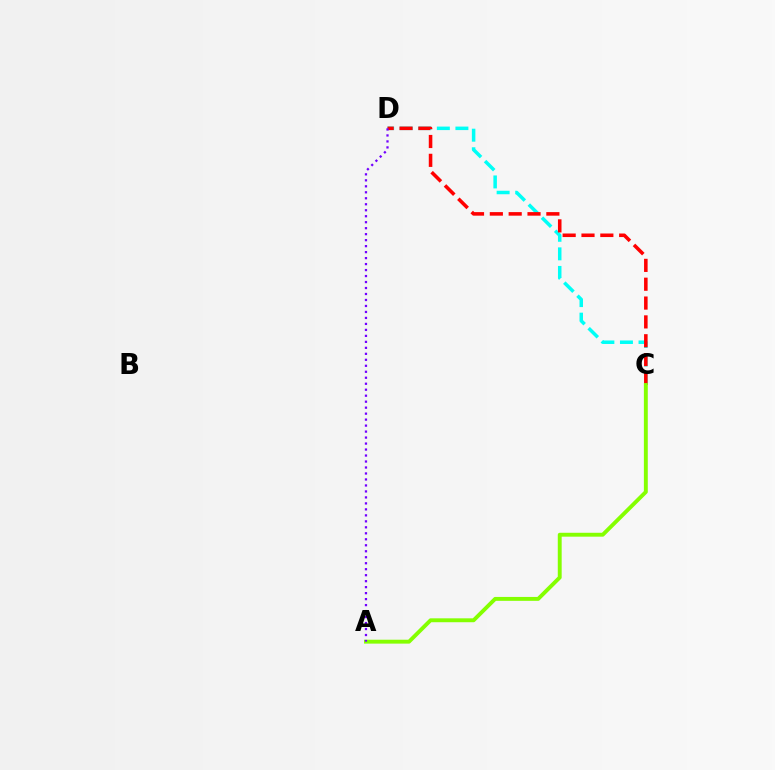{('C', 'D'): [{'color': '#00fff6', 'line_style': 'dashed', 'thickness': 2.52}, {'color': '#ff0000', 'line_style': 'dashed', 'thickness': 2.56}], ('A', 'C'): [{'color': '#84ff00', 'line_style': 'solid', 'thickness': 2.81}], ('A', 'D'): [{'color': '#7200ff', 'line_style': 'dotted', 'thickness': 1.63}]}